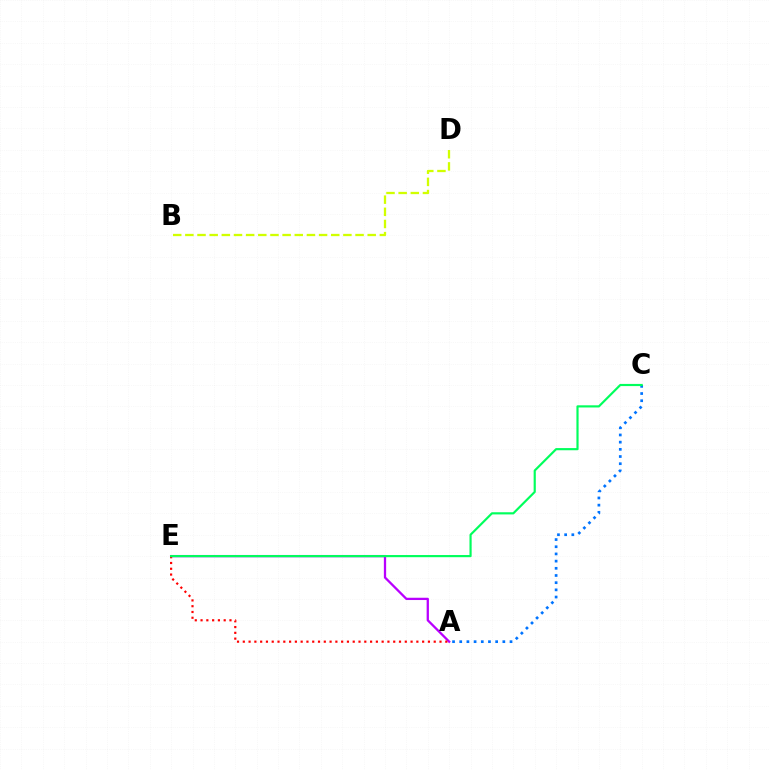{('A', 'E'): [{'color': '#b900ff', 'line_style': 'solid', 'thickness': 1.64}, {'color': '#ff0000', 'line_style': 'dotted', 'thickness': 1.57}], ('B', 'D'): [{'color': '#d1ff00', 'line_style': 'dashed', 'thickness': 1.65}], ('A', 'C'): [{'color': '#0074ff', 'line_style': 'dotted', 'thickness': 1.95}], ('C', 'E'): [{'color': '#00ff5c', 'line_style': 'solid', 'thickness': 1.56}]}